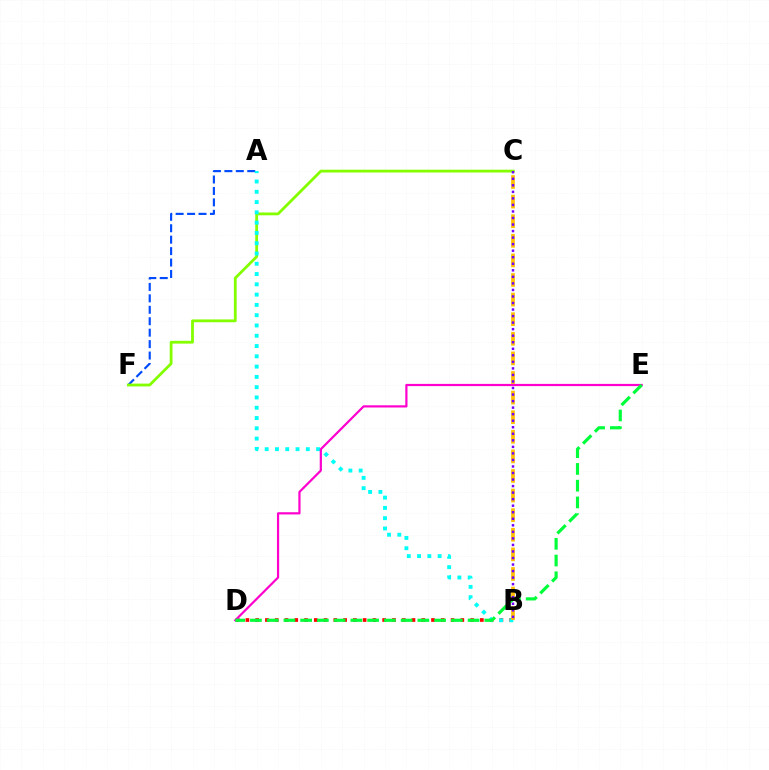{('A', 'F'): [{'color': '#004bff', 'line_style': 'dashed', 'thickness': 1.55}], ('C', 'F'): [{'color': '#84ff00', 'line_style': 'solid', 'thickness': 2.02}], ('B', 'D'): [{'color': '#ff0000', 'line_style': 'dotted', 'thickness': 2.65}], ('A', 'B'): [{'color': '#00fff6', 'line_style': 'dotted', 'thickness': 2.79}], ('B', 'C'): [{'color': '#ffbd00', 'line_style': 'dashed', 'thickness': 2.66}, {'color': '#7200ff', 'line_style': 'dotted', 'thickness': 1.78}], ('D', 'E'): [{'color': '#ff00cf', 'line_style': 'solid', 'thickness': 1.59}, {'color': '#00ff39', 'line_style': 'dashed', 'thickness': 2.27}]}